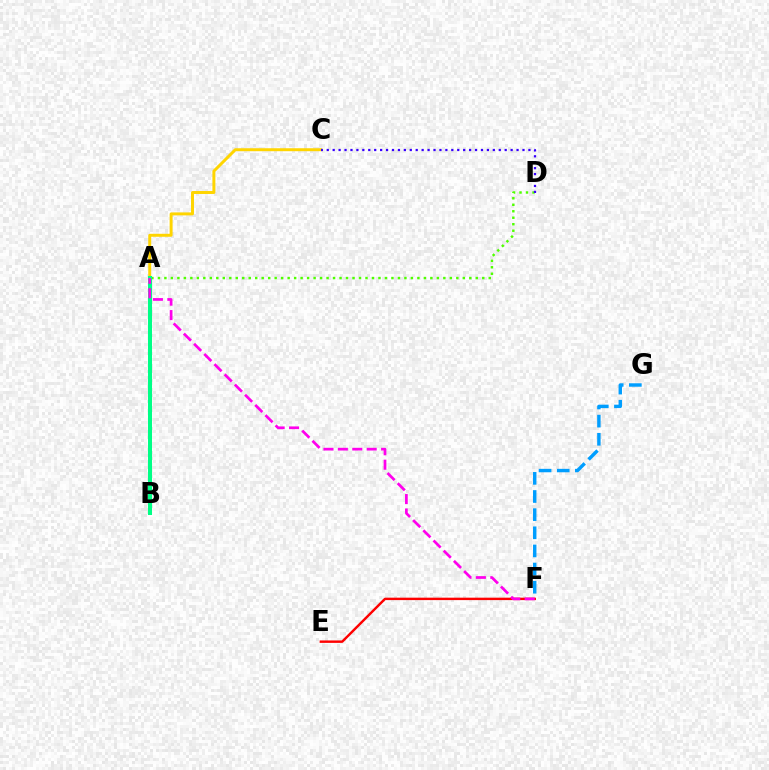{('F', 'G'): [{'color': '#009eff', 'line_style': 'dashed', 'thickness': 2.46}], ('E', 'F'): [{'color': '#ff0000', 'line_style': 'solid', 'thickness': 1.75}], ('A', 'D'): [{'color': '#4fff00', 'line_style': 'dotted', 'thickness': 1.76}], ('A', 'C'): [{'color': '#ffd500', 'line_style': 'solid', 'thickness': 2.14}], ('C', 'D'): [{'color': '#3700ff', 'line_style': 'dotted', 'thickness': 1.61}], ('A', 'B'): [{'color': '#00ff86', 'line_style': 'solid', 'thickness': 2.89}], ('A', 'F'): [{'color': '#ff00ed', 'line_style': 'dashed', 'thickness': 1.96}]}